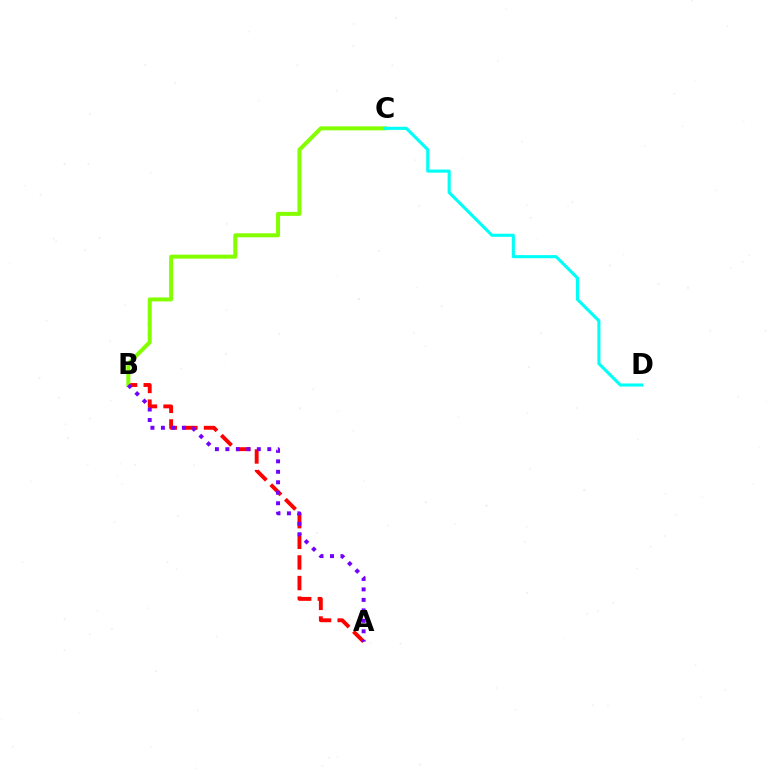{('A', 'B'): [{'color': '#ff0000', 'line_style': 'dashed', 'thickness': 2.8}, {'color': '#7200ff', 'line_style': 'dotted', 'thickness': 2.85}], ('B', 'C'): [{'color': '#84ff00', 'line_style': 'solid', 'thickness': 2.88}], ('C', 'D'): [{'color': '#00fff6', 'line_style': 'solid', 'thickness': 2.23}]}